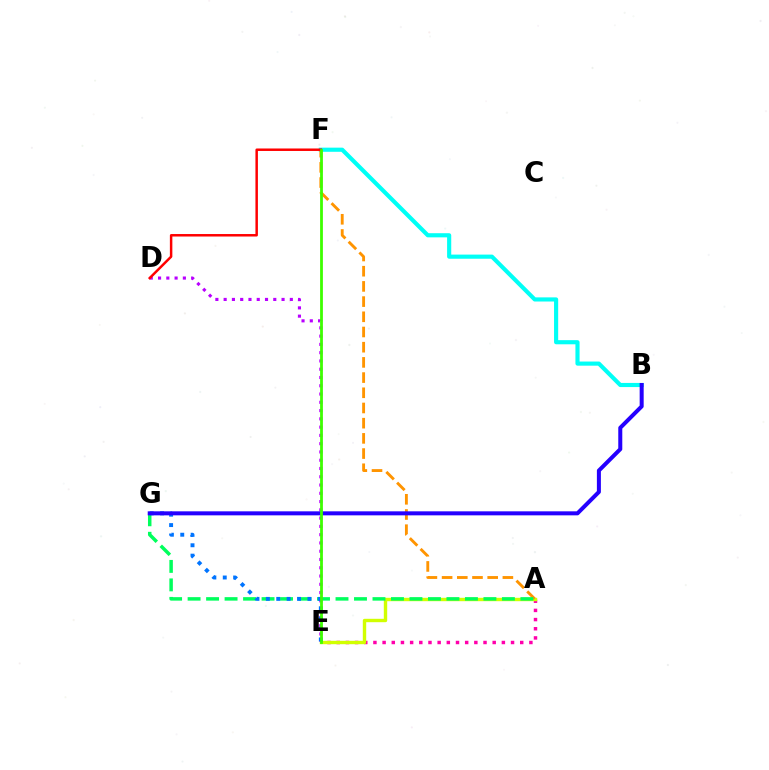{('B', 'F'): [{'color': '#00fff6', 'line_style': 'solid', 'thickness': 2.98}], ('A', 'E'): [{'color': '#ff00ac', 'line_style': 'dotted', 'thickness': 2.49}, {'color': '#d1ff00', 'line_style': 'solid', 'thickness': 2.44}], ('A', 'F'): [{'color': '#ff9400', 'line_style': 'dashed', 'thickness': 2.06}], ('D', 'E'): [{'color': '#b900ff', 'line_style': 'dotted', 'thickness': 2.25}], ('A', 'G'): [{'color': '#00ff5c', 'line_style': 'dashed', 'thickness': 2.51}], ('E', 'G'): [{'color': '#0074ff', 'line_style': 'dotted', 'thickness': 2.82}], ('D', 'F'): [{'color': '#ff0000', 'line_style': 'solid', 'thickness': 1.79}], ('B', 'G'): [{'color': '#2500ff', 'line_style': 'solid', 'thickness': 2.89}], ('E', 'F'): [{'color': '#3dff00', 'line_style': 'solid', 'thickness': 2.01}]}